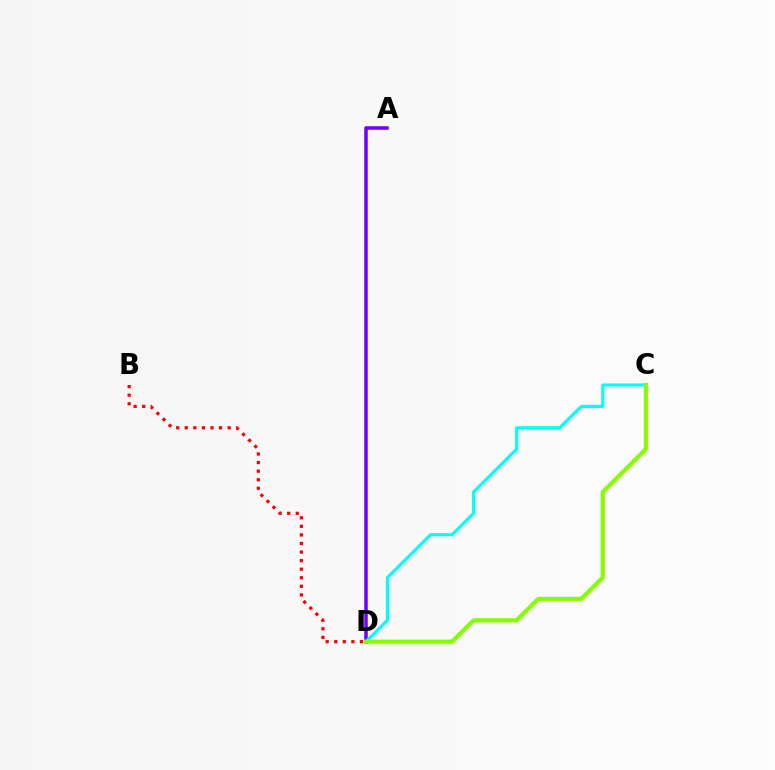{('A', 'D'): [{'color': '#7200ff', 'line_style': 'solid', 'thickness': 2.54}], ('B', 'D'): [{'color': '#ff0000', 'line_style': 'dotted', 'thickness': 2.33}], ('C', 'D'): [{'color': '#00fff6', 'line_style': 'solid', 'thickness': 2.25}, {'color': '#84ff00', 'line_style': 'solid', 'thickness': 2.99}]}